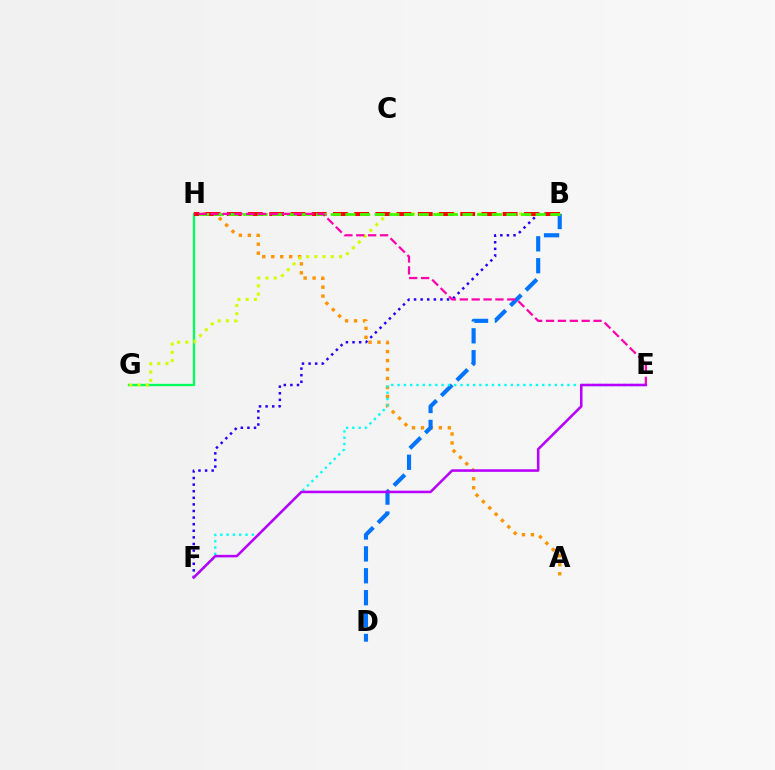{('A', 'H'): [{'color': '#ff9400', 'line_style': 'dotted', 'thickness': 2.43}], ('G', 'H'): [{'color': '#00ff5c', 'line_style': 'solid', 'thickness': 1.69}], ('B', 'D'): [{'color': '#0074ff', 'line_style': 'dashed', 'thickness': 2.98}], ('B', 'G'): [{'color': '#d1ff00', 'line_style': 'dotted', 'thickness': 2.24}], ('B', 'F'): [{'color': '#2500ff', 'line_style': 'dotted', 'thickness': 1.79}], ('B', 'H'): [{'color': '#ff0000', 'line_style': 'dashed', 'thickness': 2.88}, {'color': '#3dff00', 'line_style': 'dashed', 'thickness': 1.99}], ('E', 'F'): [{'color': '#00fff6', 'line_style': 'dotted', 'thickness': 1.71}, {'color': '#b900ff', 'line_style': 'solid', 'thickness': 1.84}], ('E', 'H'): [{'color': '#ff00ac', 'line_style': 'dashed', 'thickness': 1.61}]}